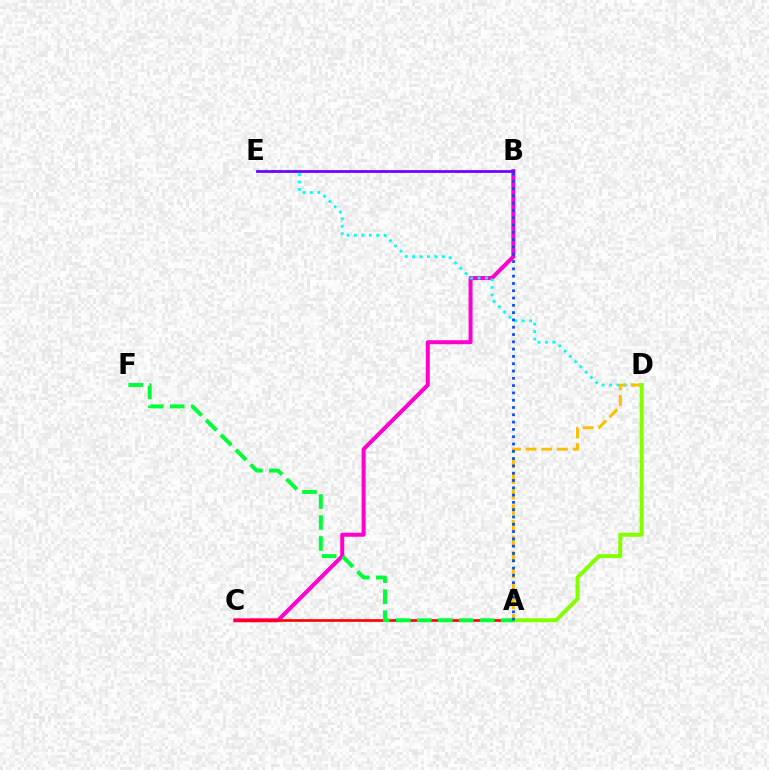{('B', 'C'): [{'color': '#ff00cf', 'line_style': 'solid', 'thickness': 2.89}], ('D', 'E'): [{'color': '#00fff6', 'line_style': 'dotted', 'thickness': 2.02}], ('A', 'D'): [{'color': '#ffbd00', 'line_style': 'dashed', 'thickness': 2.13}, {'color': '#84ff00', 'line_style': 'solid', 'thickness': 2.87}], ('A', 'C'): [{'color': '#ff0000', 'line_style': 'solid', 'thickness': 1.92}], ('A', 'F'): [{'color': '#00ff39', 'line_style': 'dashed', 'thickness': 2.85}], ('B', 'E'): [{'color': '#7200ff', 'line_style': 'solid', 'thickness': 1.99}], ('A', 'B'): [{'color': '#004bff', 'line_style': 'dotted', 'thickness': 1.98}]}